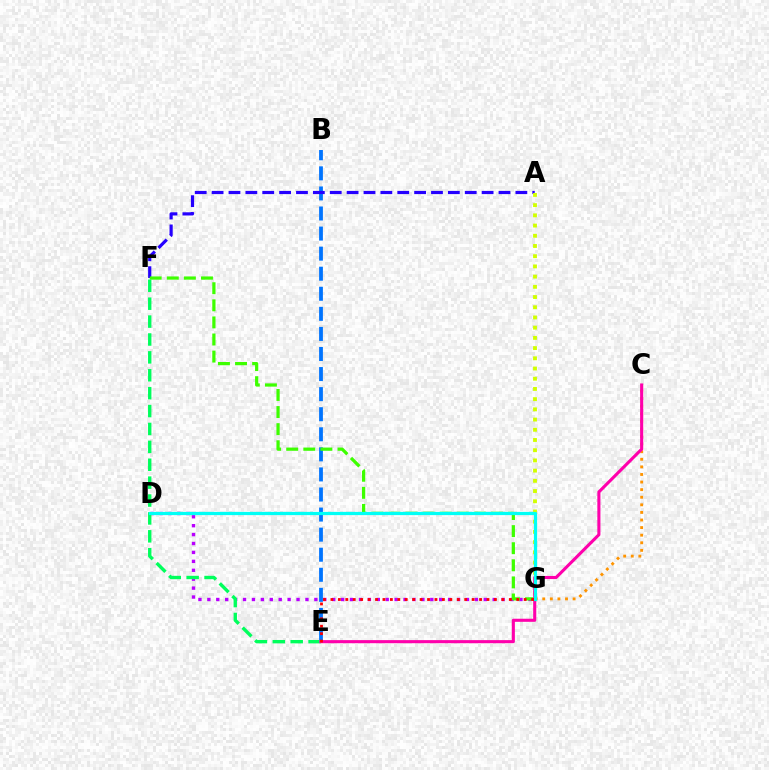{('B', 'E'): [{'color': '#0074ff', 'line_style': 'dashed', 'thickness': 2.73}], ('A', 'F'): [{'color': '#2500ff', 'line_style': 'dashed', 'thickness': 2.29}], ('D', 'G'): [{'color': '#b900ff', 'line_style': 'dotted', 'thickness': 2.42}, {'color': '#00fff6', 'line_style': 'solid', 'thickness': 2.33}], ('C', 'G'): [{'color': '#ff9400', 'line_style': 'dotted', 'thickness': 2.06}], ('A', 'G'): [{'color': '#d1ff00', 'line_style': 'dotted', 'thickness': 2.77}], ('F', 'G'): [{'color': '#3dff00', 'line_style': 'dashed', 'thickness': 2.32}], ('E', 'F'): [{'color': '#00ff5c', 'line_style': 'dashed', 'thickness': 2.43}], ('C', 'E'): [{'color': '#ff00ac', 'line_style': 'solid', 'thickness': 2.22}], ('E', 'G'): [{'color': '#ff0000', 'line_style': 'dotted', 'thickness': 2.02}]}